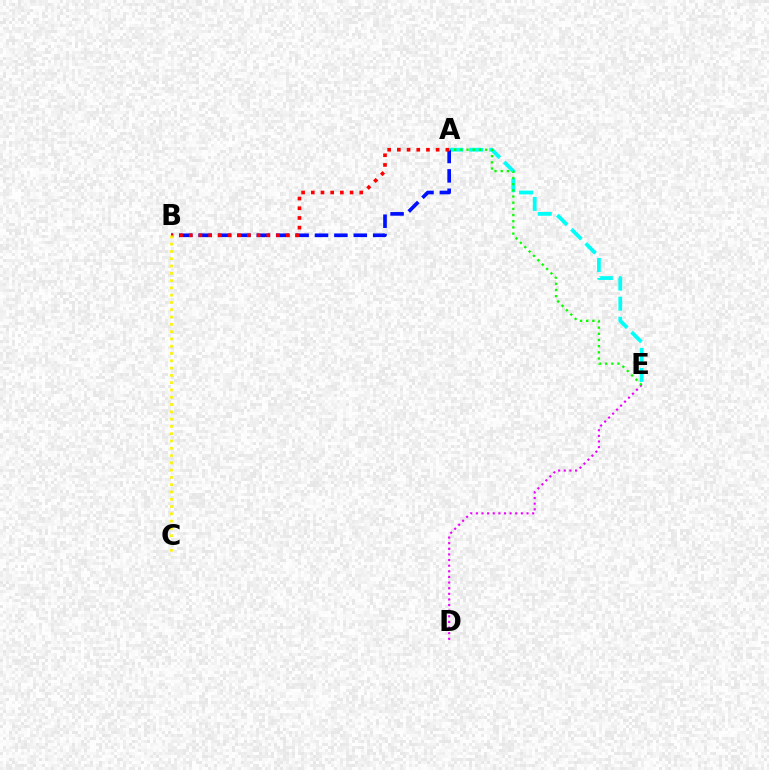{('A', 'E'): [{'color': '#00fff6', 'line_style': 'dashed', 'thickness': 2.72}, {'color': '#08ff00', 'line_style': 'dotted', 'thickness': 1.68}], ('A', 'B'): [{'color': '#0010ff', 'line_style': 'dashed', 'thickness': 2.63}, {'color': '#ff0000', 'line_style': 'dotted', 'thickness': 2.63}], ('D', 'E'): [{'color': '#ee00ff', 'line_style': 'dotted', 'thickness': 1.53}], ('B', 'C'): [{'color': '#fcf500', 'line_style': 'dotted', 'thickness': 1.98}]}